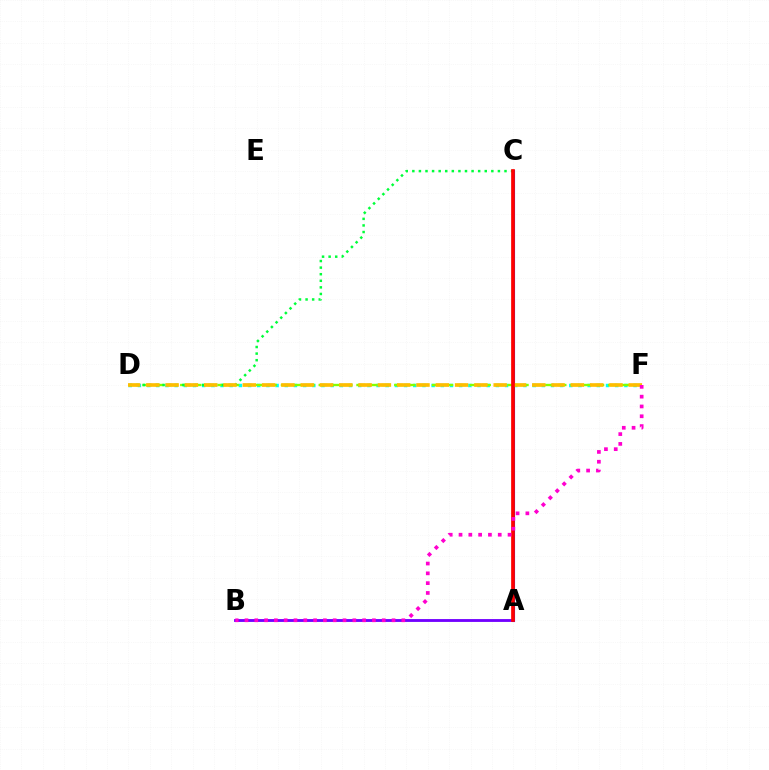{('A', 'C'): [{'color': '#004bff', 'line_style': 'solid', 'thickness': 2.24}, {'color': '#ff0000', 'line_style': 'solid', 'thickness': 2.66}], ('D', 'F'): [{'color': '#00fff6', 'line_style': 'dotted', 'thickness': 2.49}, {'color': '#84ff00', 'line_style': 'dashed', 'thickness': 1.71}, {'color': '#ffbd00', 'line_style': 'dashed', 'thickness': 2.62}], ('C', 'D'): [{'color': '#00ff39', 'line_style': 'dotted', 'thickness': 1.79}], ('A', 'B'): [{'color': '#7200ff', 'line_style': 'solid', 'thickness': 2.05}], ('B', 'F'): [{'color': '#ff00cf', 'line_style': 'dotted', 'thickness': 2.66}]}